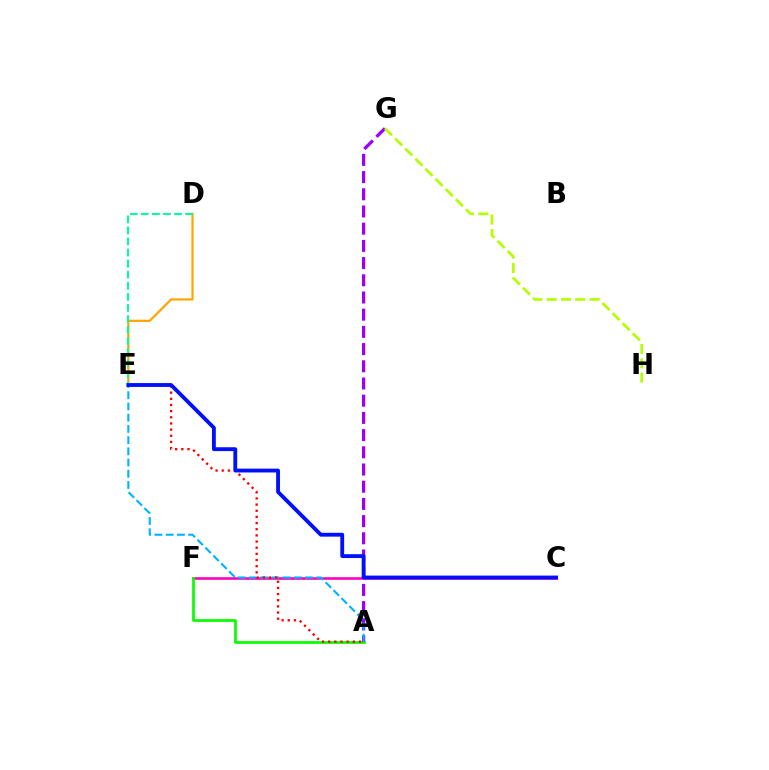{('C', 'F'): [{'color': '#ff00bd', 'line_style': 'solid', 'thickness': 1.88}], ('A', 'F'): [{'color': '#08ff00', 'line_style': 'solid', 'thickness': 1.97}], ('D', 'E'): [{'color': '#ffa500', 'line_style': 'solid', 'thickness': 1.6}, {'color': '#00ff9d', 'line_style': 'dashed', 'thickness': 1.5}], ('A', 'G'): [{'color': '#9b00ff', 'line_style': 'dashed', 'thickness': 2.34}], ('G', 'H'): [{'color': '#b3ff00', 'line_style': 'dashed', 'thickness': 1.94}], ('A', 'E'): [{'color': '#00b5ff', 'line_style': 'dashed', 'thickness': 1.52}, {'color': '#ff0000', 'line_style': 'dotted', 'thickness': 1.67}], ('C', 'E'): [{'color': '#0010ff', 'line_style': 'solid', 'thickness': 2.76}]}